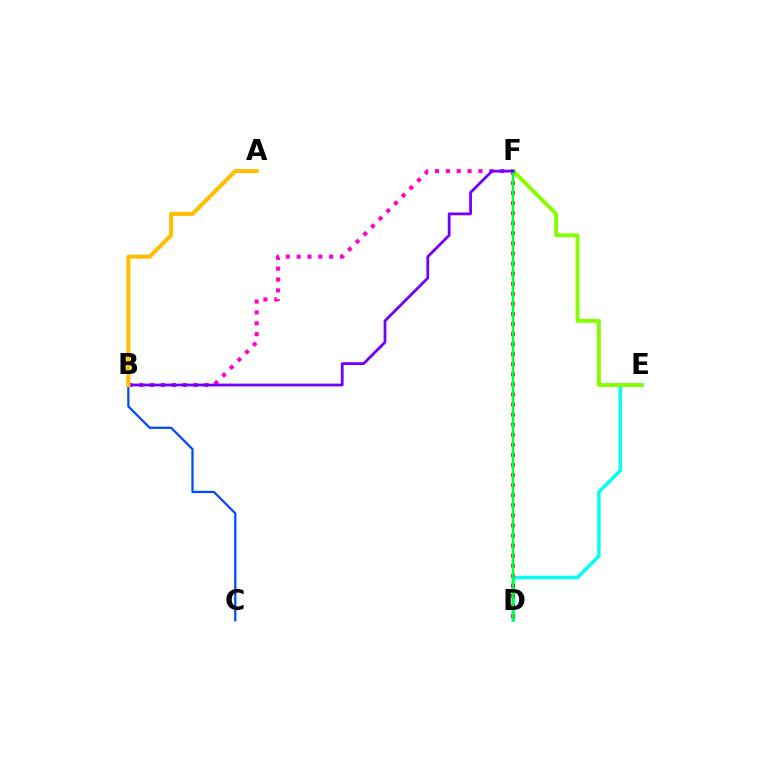{('D', 'E'): [{'color': '#00fff6', 'line_style': 'solid', 'thickness': 2.52}], ('B', 'F'): [{'color': '#ff00cf', 'line_style': 'dotted', 'thickness': 2.95}, {'color': '#7200ff', 'line_style': 'solid', 'thickness': 2.01}], ('D', 'F'): [{'color': '#ff0000', 'line_style': 'dotted', 'thickness': 2.74}, {'color': '#00ff39', 'line_style': 'solid', 'thickness': 1.77}], ('E', 'F'): [{'color': '#84ff00', 'line_style': 'solid', 'thickness': 2.8}], ('B', 'C'): [{'color': '#004bff', 'line_style': 'solid', 'thickness': 1.62}], ('A', 'B'): [{'color': '#ffbd00', 'line_style': 'solid', 'thickness': 2.91}]}